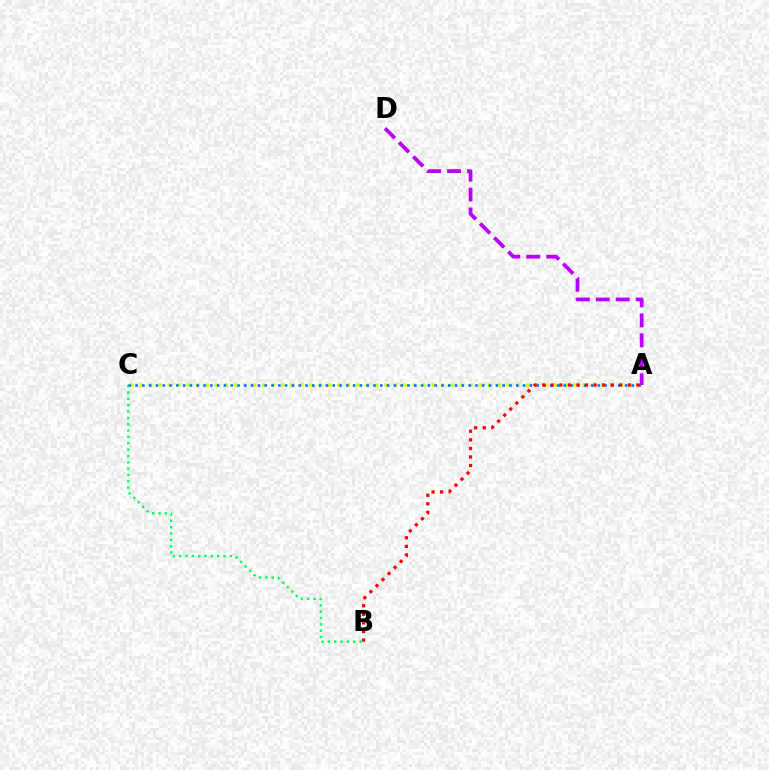{('A', 'C'): [{'color': '#d1ff00', 'line_style': 'dotted', 'thickness': 2.56}, {'color': '#0074ff', 'line_style': 'dotted', 'thickness': 1.85}], ('B', 'C'): [{'color': '#00ff5c', 'line_style': 'dotted', 'thickness': 1.72}], ('A', 'B'): [{'color': '#ff0000', 'line_style': 'dotted', 'thickness': 2.33}], ('A', 'D'): [{'color': '#b900ff', 'line_style': 'dashed', 'thickness': 2.71}]}